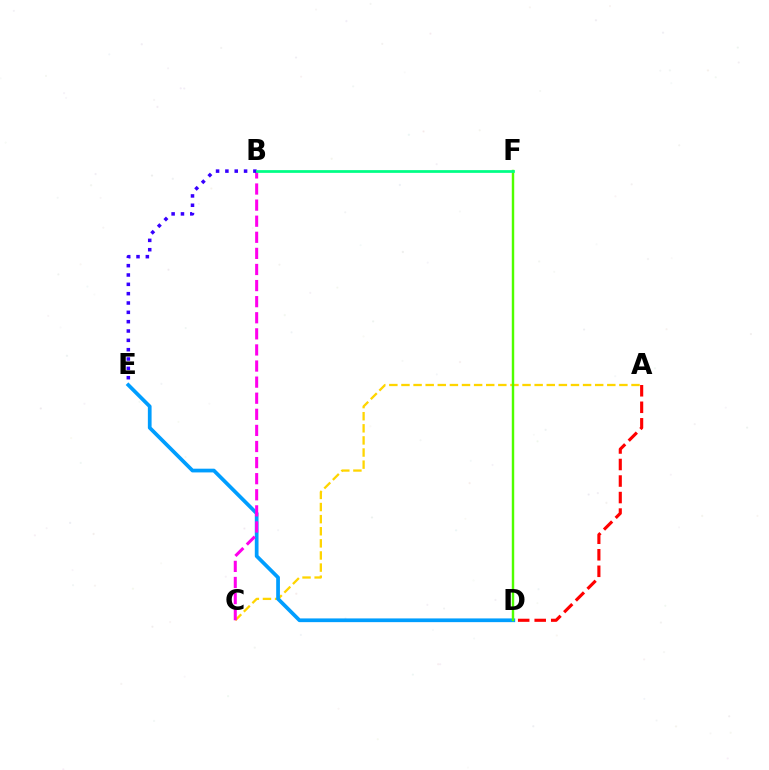{('A', 'C'): [{'color': '#ffd500', 'line_style': 'dashed', 'thickness': 1.64}], ('D', 'E'): [{'color': '#009eff', 'line_style': 'solid', 'thickness': 2.68}], ('B', 'C'): [{'color': '#ff00ed', 'line_style': 'dashed', 'thickness': 2.19}], ('D', 'F'): [{'color': '#4fff00', 'line_style': 'solid', 'thickness': 1.75}], ('A', 'D'): [{'color': '#ff0000', 'line_style': 'dashed', 'thickness': 2.24}], ('B', 'E'): [{'color': '#3700ff', 'line_style': 'dotted', 'thickness': 2.54}], ('B', 'F'): [{'color': '#00ff86', 'line_style': 'solid', 'thickness': 1.97}]}